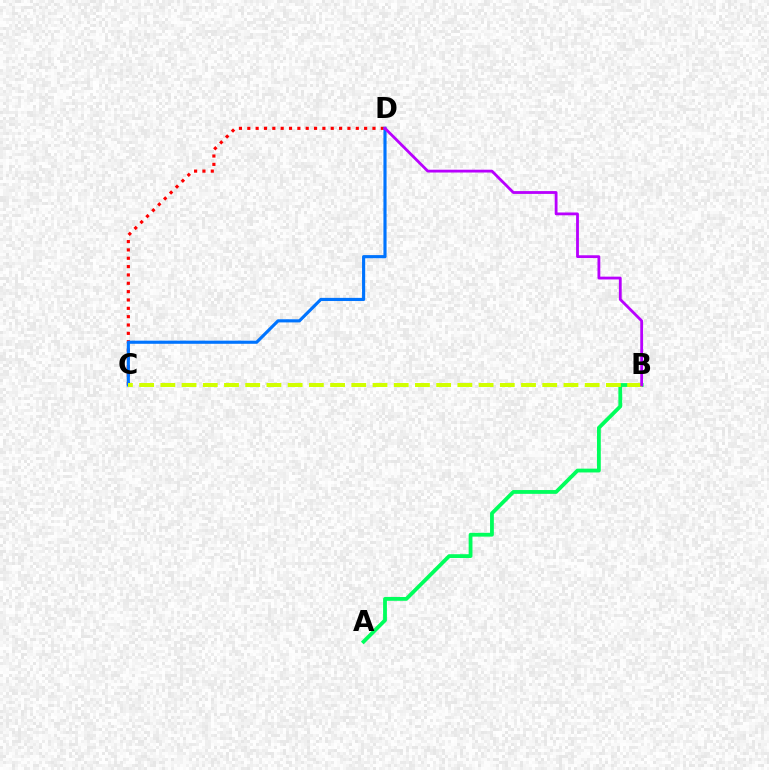{('A', 'B'): [{'color': '#00ff5c', 'line_style': 'solid', 'thickness': 2.74}], ('C', 'D'): [{'color': '#ff0000', 'line_style': 'dotted', 'thickness': 2.27}, {'color': '#0074ff', 'line_style': 'solid', 'thickness': 2.26}], ('B', 'C'): [{'color': '#d1ff00', 'line_style': 'dashed', 'thickness': 2.88}], ('B', 'D'): [{'color': '#b900ff', 'line_style': 'solid', 'thickness': 2.02}]}